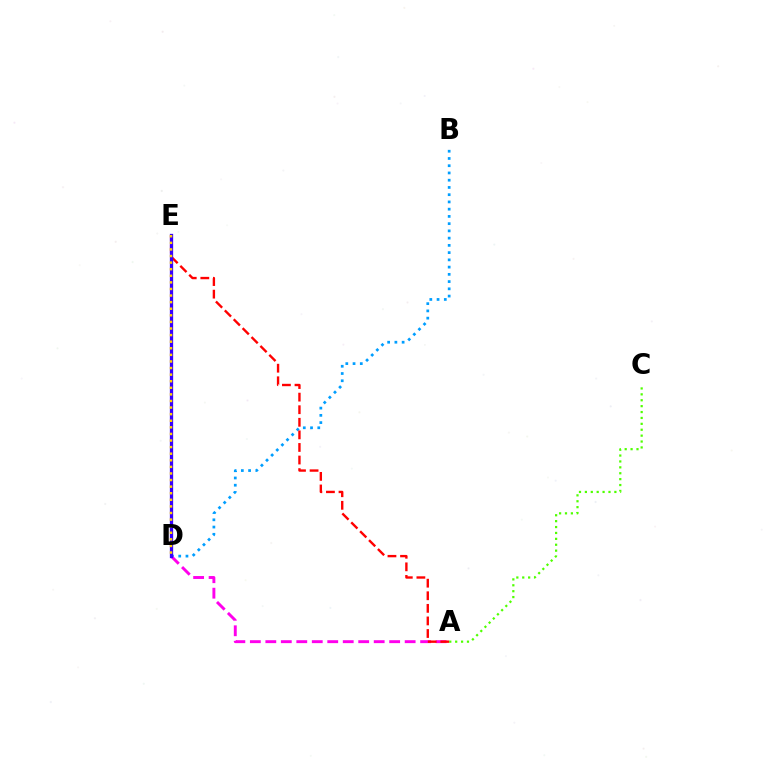{('A', 'C'): [{'color': '#4fff00', 'line_style': 'dotted', 'thickness': 1.6}], ('B', 'D'): [{'color': '#009eff', 'line_style': 'dotted', 'thickness': 1.97}], ('D', 'E'): [{'color': '#00ff86', 'line_style': 'dotted', 'thickness': 1.93}, {'color': '#3700ff', 'line_style': 'solid', 'thickness': 2.36}, {'color': '#ffd500', 'line_style': 'dotted', 'thickness': 1.79}], ('A', 'D'): [{'color': '#ff00ed', 'line_style': 'dashed', 'thickness': 2.1}], ('A', 'E'): [{'color': '#ff0000', 'line_style': 'dashed', 'thickness': 1.71}]}